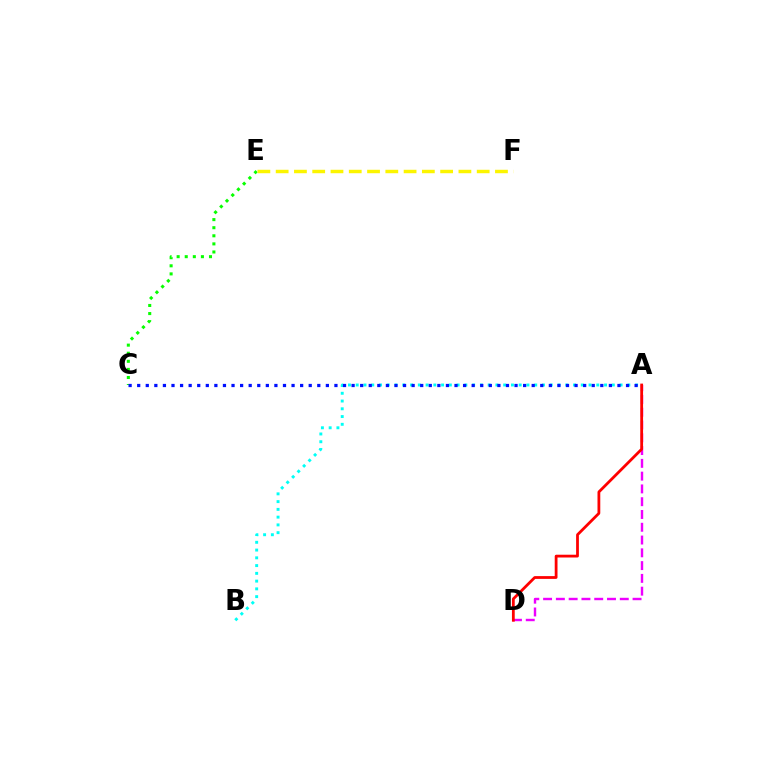{('A', 'D'): [{'color': '#ee00ff', 'line_style': 'dashed', 'thickness': 1.74}, {'color': '#ff0000', 'line_style': 'solid', 'thickness': 2.0}], ('A', 'B'): [{'color': '#00fff6', 'line_style': 'dotted', 'thickness': 2.11}], ('C', 'E'): [{'color': '#08ff00', 'line_style': 'dotted', 'thickness': 2.2}], ('A', 'C'): [{'color': '#0010ff', 'line_style': 'dotted', 'thickness': 2.33}], ('E', 'F'): [{'color': '#fcf500', 'line_style': 'dashed', 'thickness': 2.48}]}